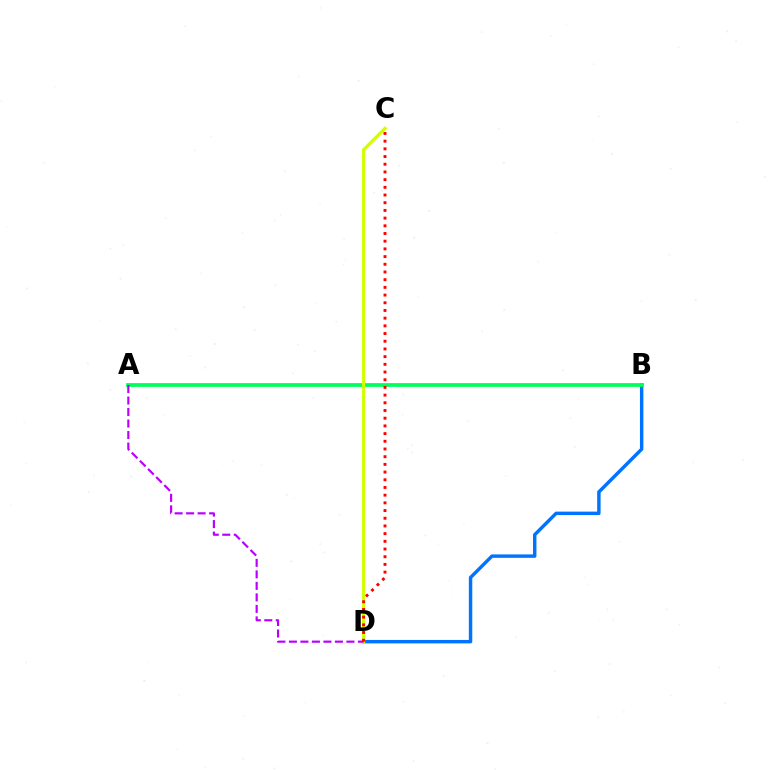{('B', 'D'): [{'color': '#0074ff', 'line_style': 'solid', 'thickness': 2.47}], ('A', 'B'): [{'color': '#00ff5c', 'line_style': 'solid', 'thickness': 2.7}], ('C', 'D'): [{'color': '#d1ff00', 'line_style': 'solid', 'thickness': 2.26}, {'color': '#ff0000', 'line_style': 'dotted', 'thickness': 2.09}], ('A', 'D'): [{'color': '#b900ff', 'line_style': 'dashed', 'thickness': 1.56}]}